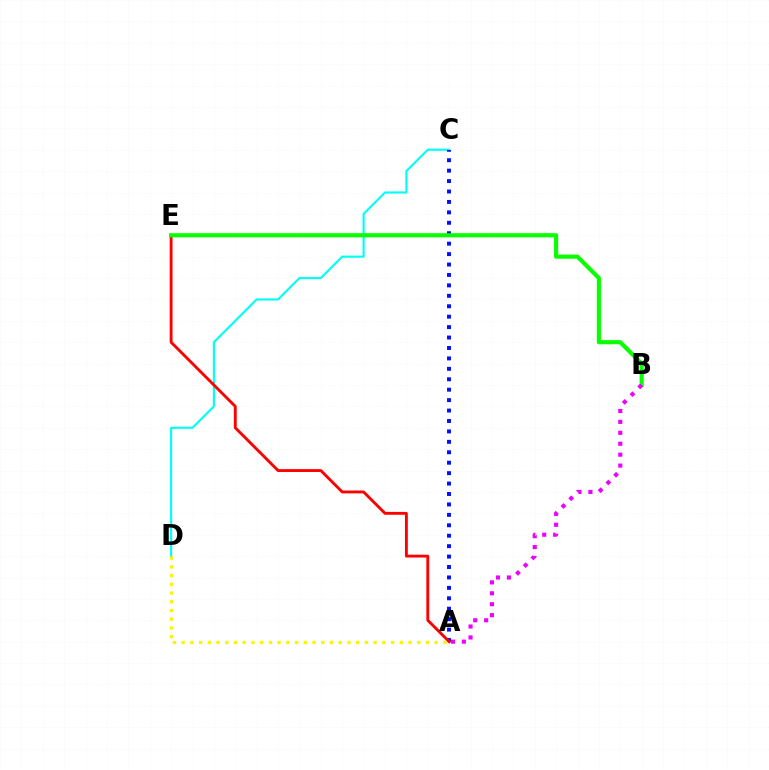{('C', 'D'): [{'color': '#00fff6', 'line_style': 'solid', 'thickness': 1.54}], ('A', 'C'): [{'color': '#0010ff', 'line_style': 'dotted', 'thickness': 2.83}], ('A', 'E'): [{'color': '#ff0000', 'line_style': 'solid', 'thickness': 2.07}], ('B', 'E'): [{'color': '#08ff00', 'line_style': 'solid', 'thickness': 2.98}], ('A', 'B'): [{'color': '#ee00ff', 'line_style': 'dotted', 'thickness': 2.97}], ('A', 'D'): [{'color': '#fcf500', 'line_style': 'dotted', 'thickness': 2.37}]}